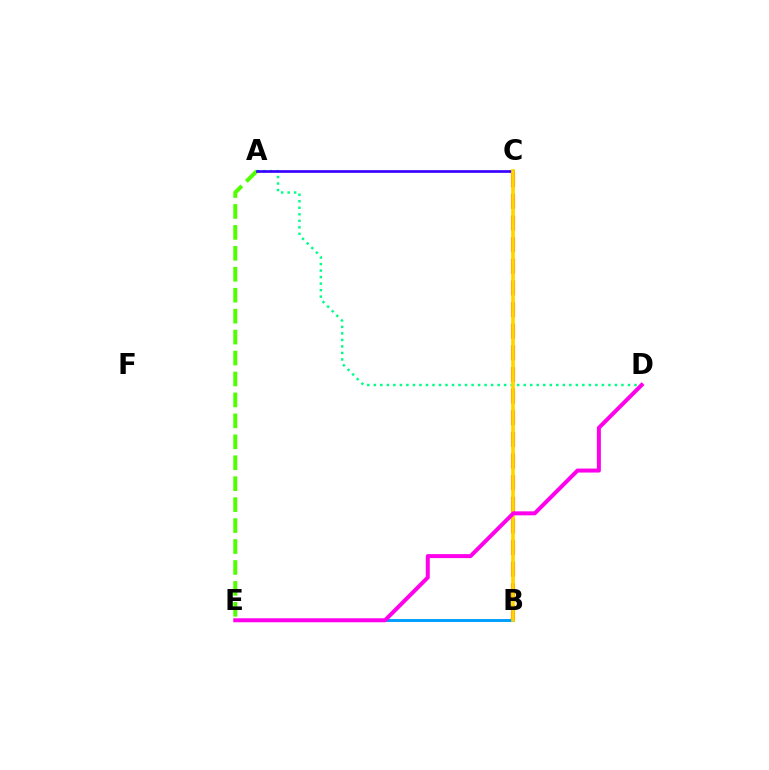{('A', 'D'): [{'color': '#00ff86', 'line_style': 'dotted', 'thickness': 1.77}], ('A', 'E'): [{'color': '#4fff00', 'line_style': 'dashed', 'thickness': 2.84}], ('B', 'E'): [{'color': '#009eff', 'line_style': 'solid', 'thickness': 2.11}], ('A', 'C'): [{'color': '#3700ff', 'line_style': 'solid', 'thickness': 1.93}], ('B', 'C'): [{'color': '#ff0000', 'line_style': 'dashed', 'thickness': 2.94}, {'color': '#ffd500', 'line_style': 'solid', 'thickness': 2.66}], ('D', 'E'): [{'color': '#ff00ed', 'line_style': 'solid', 'thickness': 2.87}]}